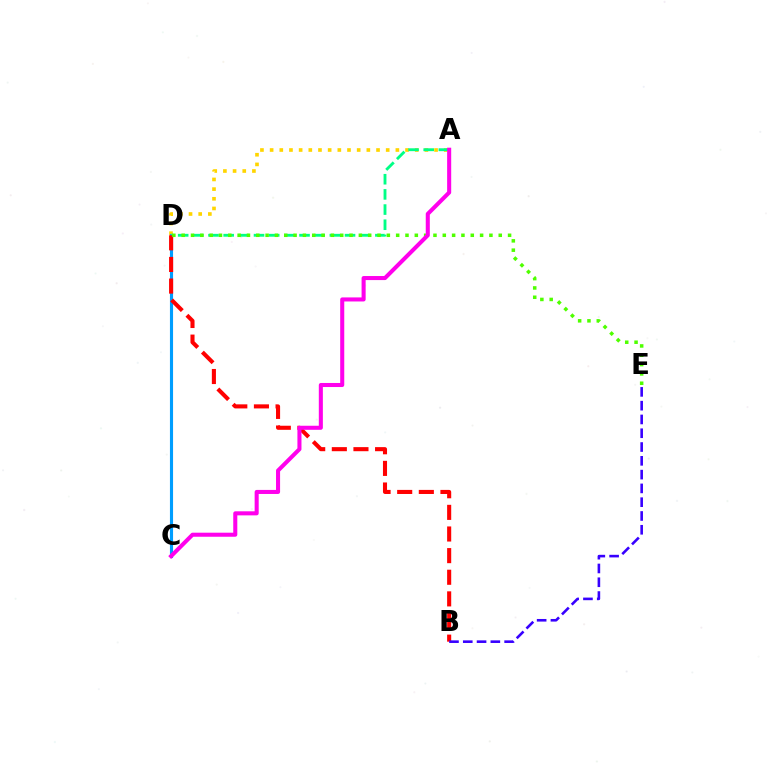{('A', 'D'): [{'color': '#ffd500', 'line_style': 'dotted', 'thickness': 2.63}, {'color': '#00ff86', 'line_style': 'dashed', 'thickness': 2.06}], ('C', 'D'): [{'color': '#009eff', 'line_style': 'solid', 'thickness': 2.24}], ('B', 'D'): [{'color': '#ff0000', 'line_style': 'dashed', 'thickness': 2.94}], ('D', 'E'): [{'color': '#4fff00', 'line_style': 'dotted', 'thickness': 2.53}], ('A', 'C'): [{'color': '#ff00ed', 'line_style': 'solid', 'thickness': 2.92}], ('B', 'E'): [{'color': '#3700ff', 'line_style': 'dashed', 'thickness': 1.87}]}